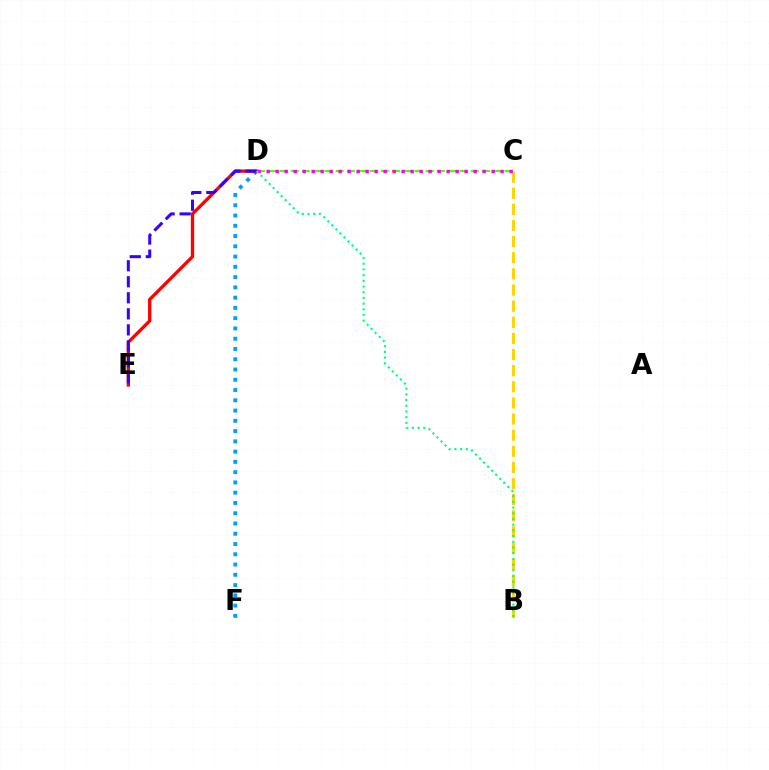{('B', 'C'): [{'color': '#ffd500', 'line_style': 'dashed', 'thickness': 2.19}], ('C', 'D'): [{'color': '#4fff00', 'line_style': 'dashed', 'thickness': 1.53}, {'color': '#ff00ed', 'line_style': 'dotted', 'thickness': 2.44}], ('D', 'F'): [{'color': '#009eff', 'line_style': 'dotted', 'thickness': 2.79}], ('D', 'E'): [{'color': '#ff0000', 'line_style': 'solid', 'thickness': 2.38}, {'color': '#3700ff', 'line_style': 'dashed', 'thickness': 2.18}], ('B', 'D'): [{'color': '#00ff86', 'line_style': 'dotted', 'thickness': 1.55}]}